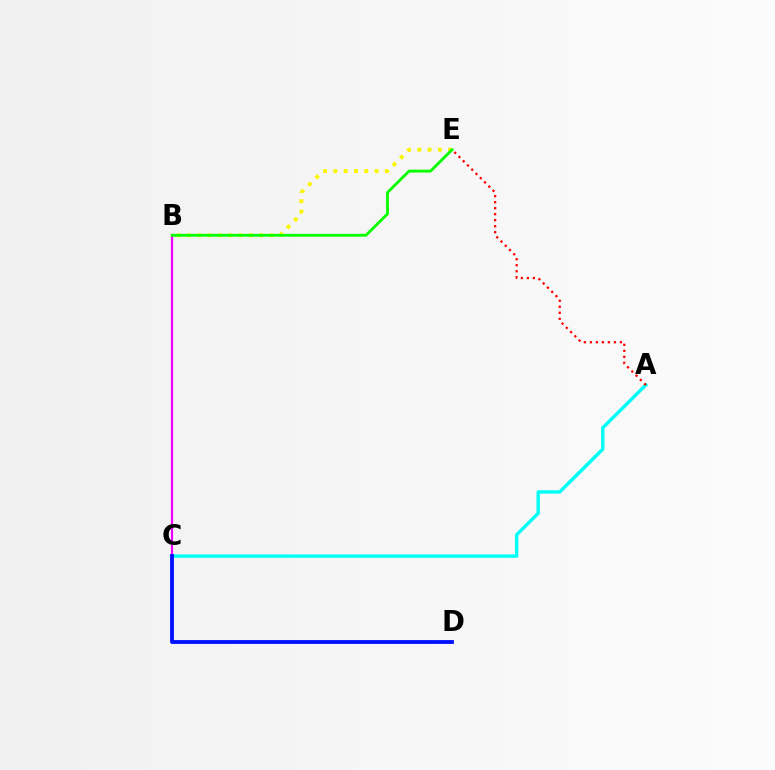{('A', 'C'): [{'color': '#00fff6', 'line_style': 'solid', 'thickness': 2.45}], ('B', 'C'): [{'color': '#ee00ff', 'line_style': 'solid', 'thickness': 1.59}], ('A', 'E'): [{'color': '#ff0000', 'line_style': 'dotted', 'thickness': 1.63}], ('B', 'E'): [{'color': '#fcf500', 'line_style': 'dotted', 'thickness': 2.8}, {'color': '#08ff00', 'line_style': 'solid', 'thickness': 2.04}], ('C', 'D'): [{'color': '#0010ff', 'line_style': 'solid', 'thickness': 2.75}]}